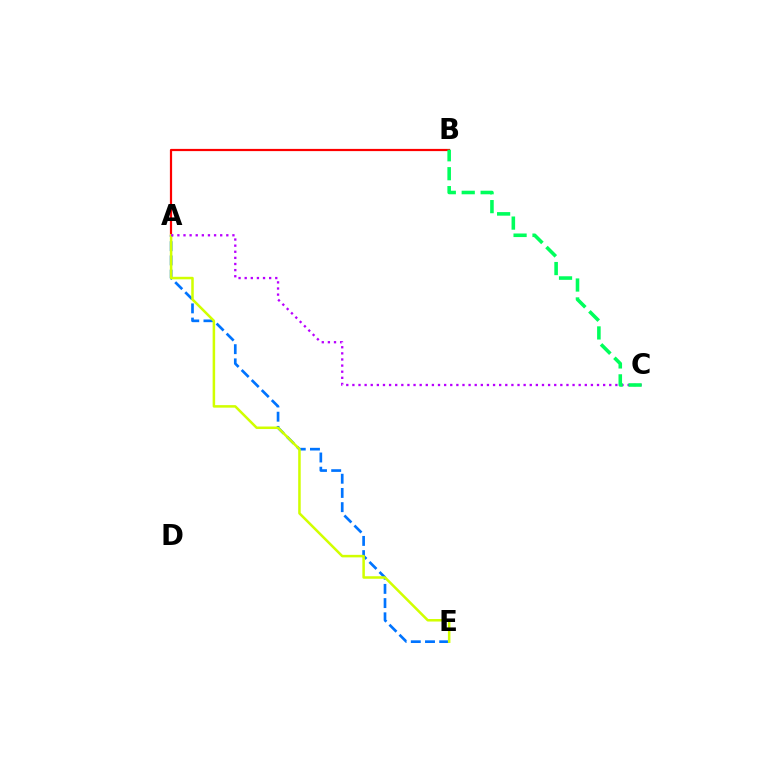{('A', 'B'): [{'color': '#ff0000', 'line_style': 'solid', 'thickness': 1.59}], ('A', 'E'): [{'color': '#0074ff', 'line_style': 'dashed', 'thickness': 1.93}, {'color': '#d1ff00', 'line_style': 'solid', 'thickness': 1.82}], ('A', 'C'): [{'color': '#b900ff', 'line_style': 'dotted', 'thickness': 1.66}], ('B', 'C'): [{'color': '#00ff5c', 'line_style': 'dashed', 'thickness': 2.57}]}